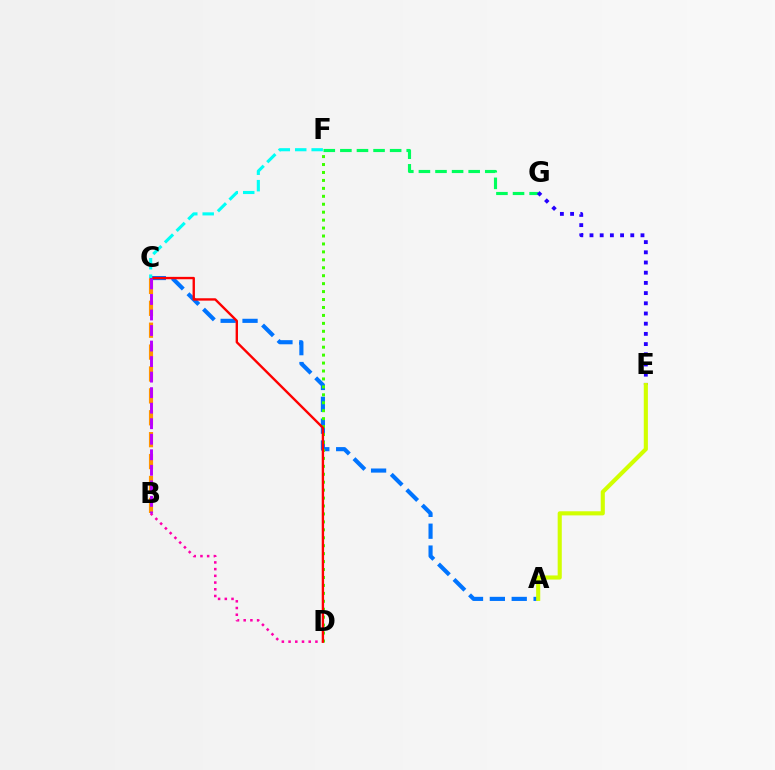{('F', 'G'): [{'color': '#00ff5c', 'line_style': 'dashed', 'thickness': 2.25}], ('A', 'C'): [{'color': '#0074ff', 'line_style': 'dashed', 'thickness': 2.97}], ('B', 'C'): [{'color': '#ff9400', 'line_style': 'dashed', 'thickness': 2.97}, {'color': '#b900ff', 'line_style': 'dashed', 'thickness': 2.11}], ('B', 'D'): [{'color': '#ff00ac', 'line_style': 'dotted', 'thickness': 1.82}], ('E', 'G'): [{'color': '#2500ff', 'line_style': 'dotted', 'thickness': 2.77}], ('D', 'F'): [{'color': '#3dff00', 'line_style': 'dotted', 'thickness': 2.16}], ('C', 'D'): [{'color': '#ff0000', 'line_style': 'solid', 'thickness': 1.71}], ('A', 'E'): [{'color': '#d1ff00', 'line_style': 'solid', 'thickness': 2.96}], ('C', 'F'): [{'color': '#00fff6', 'line_style': 'dashed', 'thickness': 2.23}]}